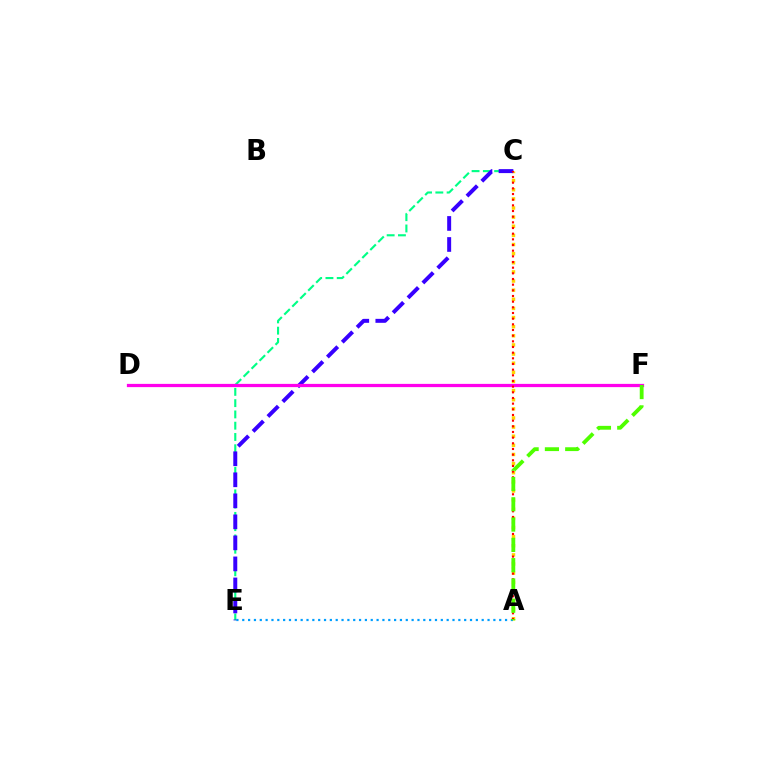{('C', 'E'): [{'color': '#00ff86', 'line_style': 'dashed', 'thickness': 1.53}, {'color': '#3700ff', 'line_style': 'dashed', 'thickness': 2.86}], ('A', 'C'): [{'color': '#ffd500', 'line_style': 'dotted', 'thickness': 2.48}, {'color': '#ff0000', 'line_style': 'dotted', 'thickness': 1.54}], ('A', 'E'): [{'color': '#009eff', 'line_style': 'dotted', 'thickness': 1.59}], ('D', 'F'): [{'color': '#ff00ed', 'line_style': 'solid', 'thickness': 2.34}], ('A', 'F'): [{'color': '#4fff00', 'line_style': 'dashed', 'thickness': 2.76}]}